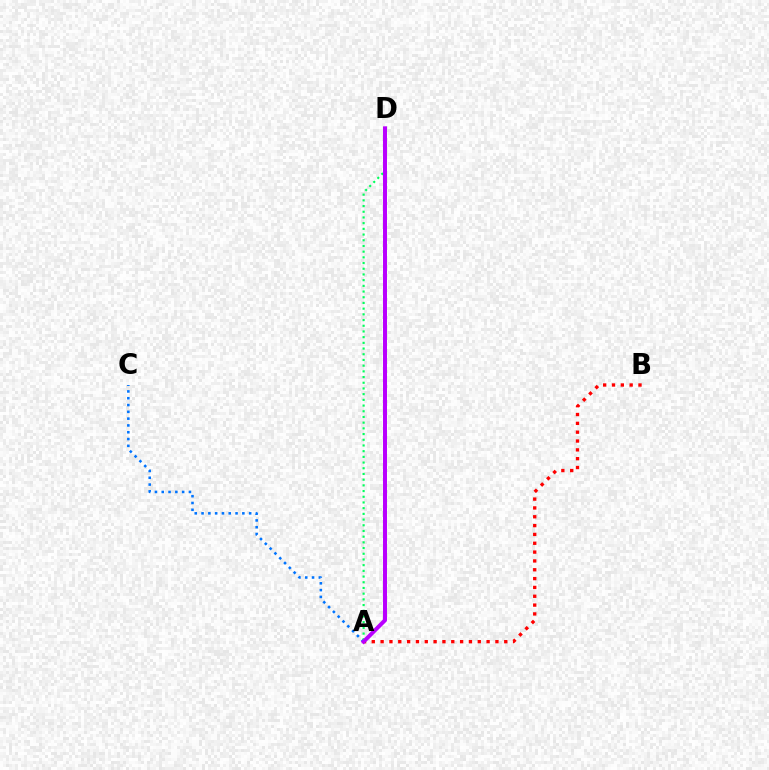{('A', 'B'): [{'color': '#ff0000', 'line_style': 'dotted', 'thickness': 2.4}], ('A', 'C'): [{'color': '#0074ff', 'line_style': 'dotted', 'thickness': 1.85}], ('A', 'D'): [{'color': '#00ff5c', 'line_style': 'dotted', 'thickness': 1.55}, {'color': '#d1ff00', 'line_style': 'dotted', 'thickness': 1.81}, {'color': '#b900ff', 'line_style': 'solid', 'thickness': 2.87}]}